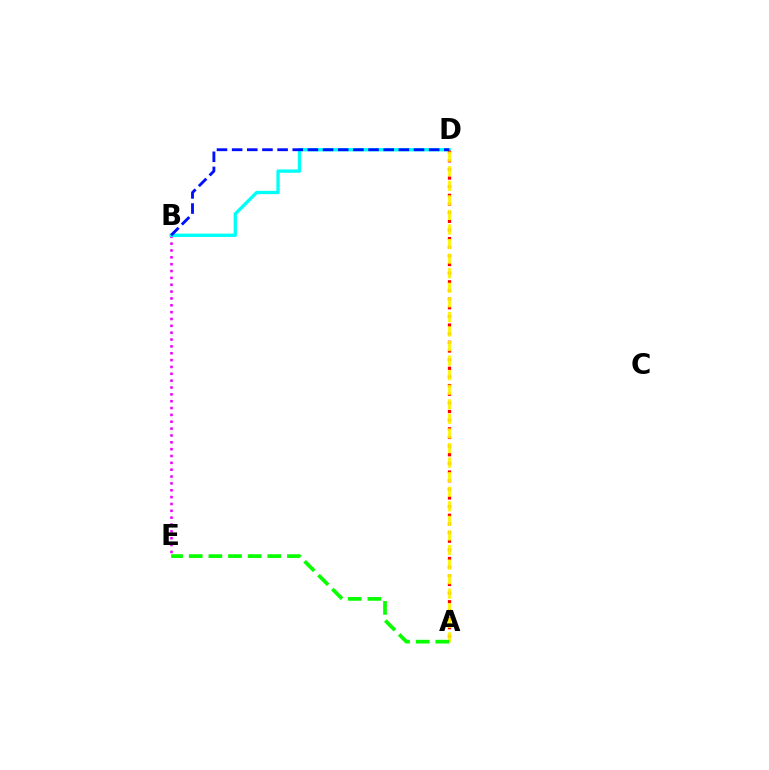{('B', 'E'): [{'color': '#ee00ff', 'line_style': 'dotted', 'thickness': 1.86}], ('B', 'D'): [{'color': '#00fff6', 'line_style': 'solid', 'thickness': 2.4}, {'color': '#0010ff', 'line_style': 'dashed', 'thickness': 2.06}], ('A', 'D'): [{'color': '#ff0000', 'line_style': 'dotted', 'thickness': 2.35}, {'color': '#fcf500', 'line_style': 'dashed', 'thickness': 1.98}], ('A', 'E'): [{'color': '#08ff00', 'line_style': 'dashed', 'thickness': 2.67}]}